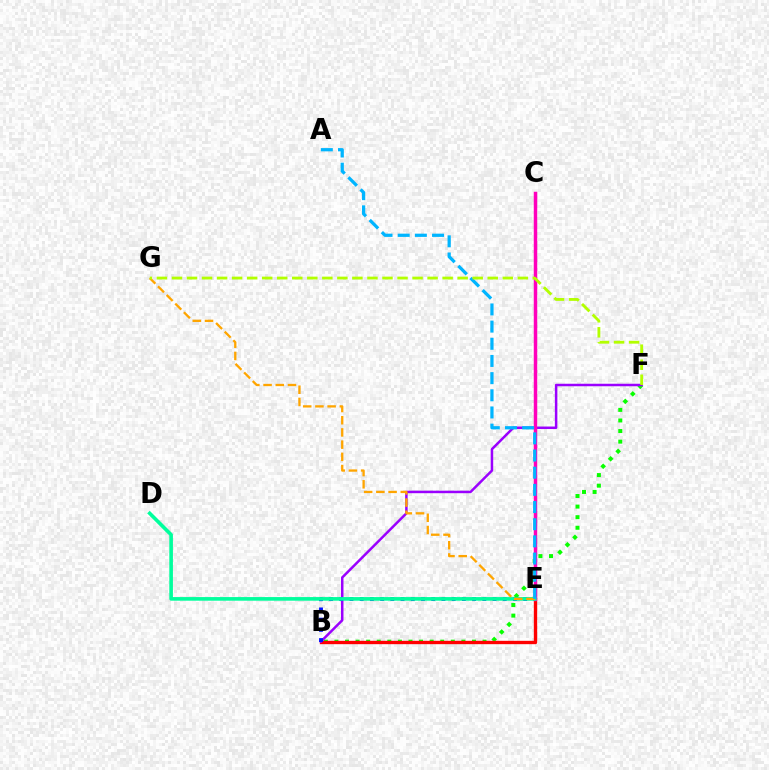{('B', 'F'): [{'color': '#08ff00', 'line_style': 'dotted', 'thickness': 2.87}, {'color': '#9b00ff', 'line_style': 'solid', 'thickness': 1.8}], ('B', 'E'): [{'color': '#ff0000', 'line_style': 'solid', 'thickness': 2.41}, {'color': '#0010ff', 'line_style': 'dotted', 'thickness': 2.78}], ('C', 'E'): [{'color': '#ff00bd', 'line_style': 'solid', 'thickness': 2.5}], ('D', 'E'): [{'color': '#00ff9d', 'line_style': 'solid', 'thickness': 2.61}], ('E', 'G'): [{'color': '#ffa500', 'line_style': 'dashed', 'thickness': 1.66}], ('A', 'E'): [{'color': '#00b5ff', 'line_style': 'dashed', 'thickness': 2.33}], ('F', 'G'): [{'color': '#b3ff00', 'line_style': 'dashed', 'thickness': 2.04}]}